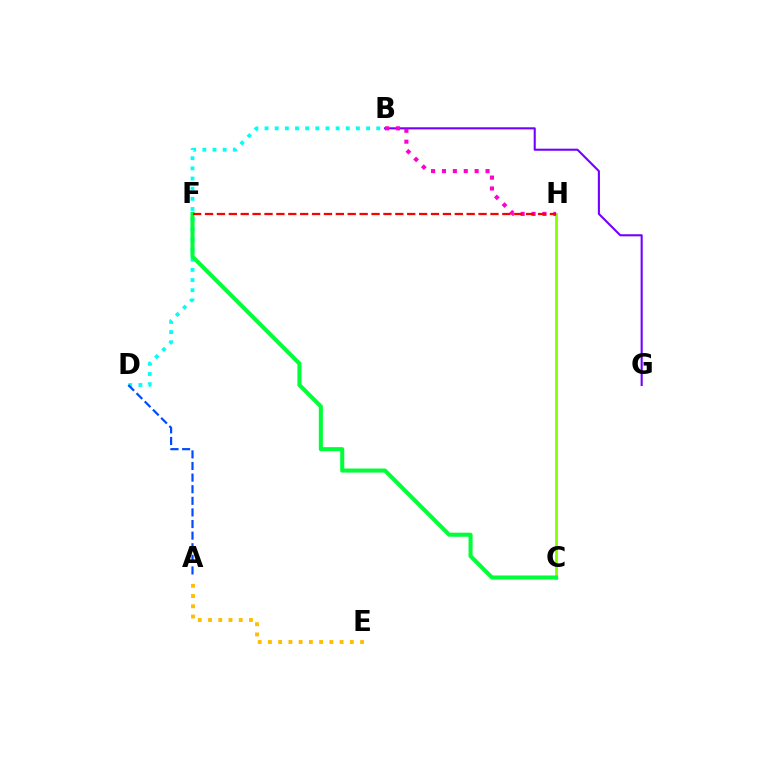{('B', 'D'): [{'color': '#00fff6', 'line_style': 'dotted', 'thickness': 2.76}], ('B', 'G'): [{'color': '#7200ff', 'line_style': 'solid', 'thickness': 1.51}], ('C', 'H'): [{'color': '#84ff00', 'line_style': 'solid', 'thickness': 2.0}], ('C', 'F'): [{'color': '#00ff39', 'line_style': 'solid', 'thickness': 2.93}], ('A', 'E'): [{'color': '#ffbd00', 'line_style': 'dotted', 'thickness': 2.78}], ('A', 'D'): [{'color': '#004bff', 'line_style': 'dashed', 'thickness': 1.58}], ('B', 'H'): [{'color': '#ff00cf', 'line_style': 'dotted', 'thickness': 2.96}], ('F', 'H'): [{'color': '#ff0000', 'line_style': 'dashed', 'thickness': 1.62}]}